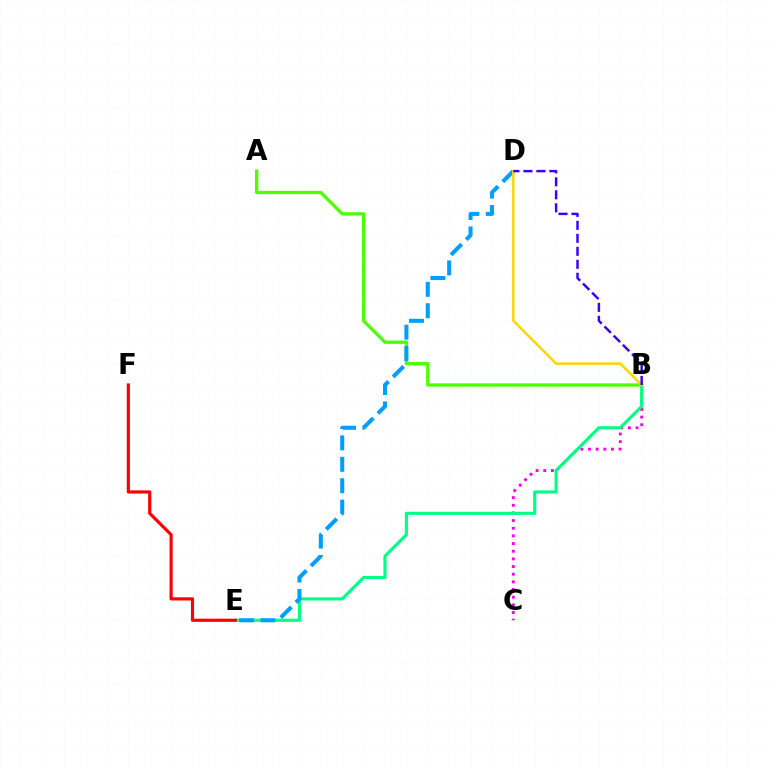{('B', 'C'): [{'color': '#ff00ed', 'line_style': 'dotted', 'thickness': 2.08}], ('B', 'E'): [{'color': '#00ff86', 'line_style': 'solid', 'thickness': 2.24}], ('A', 'B'): [{'color': '#4fff00', 'line_style': 'solid', 'thickness': 2.38}], ('D', 'E'): [{'color': '#009eff', 'line_style': 'dashed', 'thickness': 2.91}], ('B', 'D'): [{'color': '#ffd500', 'line_style': 'solid', 'thickness': 1.77}, {'color': '#3700ff', 'line_style': 'dashed', 'thickness': 1.76}], ('E', 'F'): [{'color': '#ff0000', 'line_style': 'solid', 'thickness': 2.27}]}